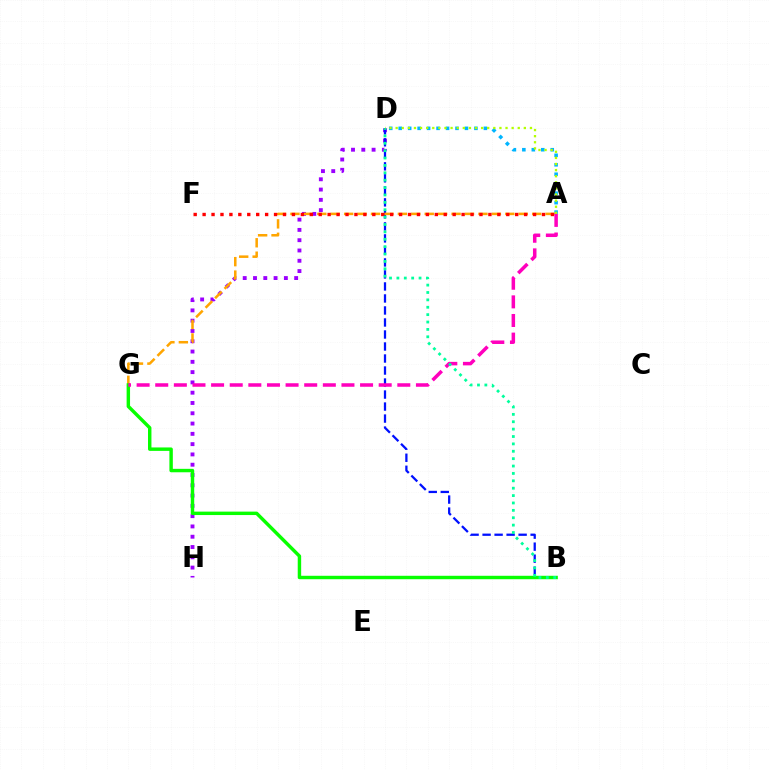{('A', 'D'): [{'color': '#00b5ff', 'line_style': 'dotted', 'thickness': 2.57}, {'color': '#b3ff00', 'line_style': 'dotted', 'thickness': 1.66}], ('D', 'H'): [{'color': '#9b00ff', 'line_style': 'dotted', 'thickness': 2.8}], ('B', 'D'): [{'color': '#0010ff', 'line_style': 'dashed', 'thickness': 1.63}, {'color': '#00ff9d', 'line_style': 'dotted', 'thickness': 2.01}], ('A', 'G'): [{'color': '#ffa500', 'line_style': 'dashed', 'thickness': 1.82}, {'color': '#ff00bd', 'line_style': 'dashed', 'thickness': 2.53}], ('A', 'F'): [{'color': '#ff0000', 'line_style': 'dotted', 'thickness': 2.43}], ('B', 'G'): [{'color': '#08ff00', 'line_style': 'solid', 'thickness': 2.47}]}